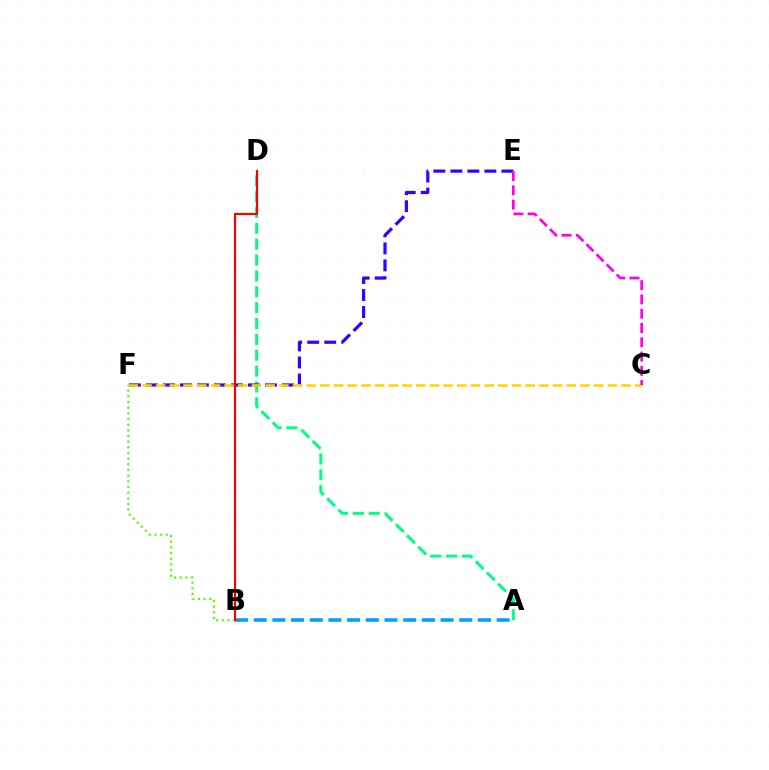{('A', 'D'): [{'color': '#00ff86', 'line_style': 'dashed', 'thickness': 2.16}], ('E', 'F'): [{'color': '#3700ff', 'line_style': 'dashed', 'thickness': 2.31}], ('C', 'F'): [{'color': '#ffd500', 'line_style': 'dashed', 'thickness': 1.86}], ('A', 'B'): [{'color': '#009eff', 'line_style': 'dashed', 'thickness': 2.54}], ('C', 'E'): [{'color': '#ff00ed', 'line_style': 'dashed', 'thickness': 1.94}], ('B', 'F'): [{'color': '#4fff00', 'line_style': 'dotted', 'thickness': 1.54}], ('B', 'D'): [{'color': '#ff0000', 'line_style': 'solid', 'thickness': 1.57}]}